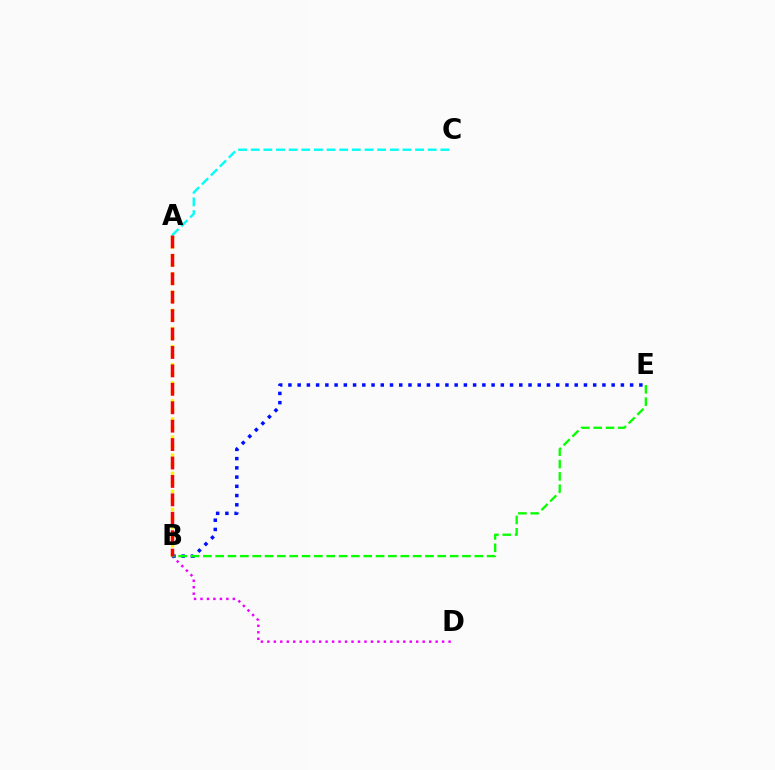{('A', 'B'): [{'color': '#fcf500', 'line_style': 'dotted', 'thickness': 2.46}, {'color': '#ff0000', 'line_style': 'dashed', 'thickness': 2.5}], ('B', 'D'): [{'color': '#ee00ff', 'line_style': 'dotted', 'thickness': 1.76}], ('A', 'C'): [{'color': '#00fff6', 'line_style': 'dashed', 'thickness': 1.72}], ('B', 'E'): [{'color': '#0010ff', 'line_style': 'dotted', 'thickness': 2.51}, {'color': '#08ff00', 'line_style': 'dashed', 'thickness': 1.68}]}